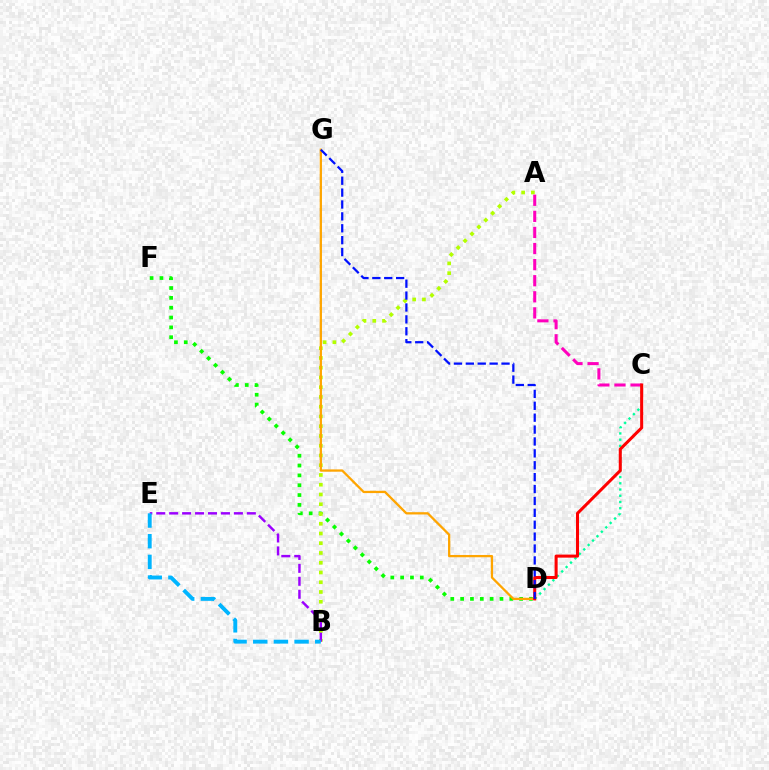{('D', 'F'): [{'color': '#08ff00', 'line_style': 'dotted', 'thickness': 2.67}], ('A', 'B'): [{'color': '#b3ff00', 'line_style': 'dotted', 'thickness': 2.65}], ('D', 'G'): [{'color': '#ffa500', 'line_style': 'solid', 'thickness': 1.64}, {'color': '#0010ff', 'line_style': 'dashed', 'thickness': 1.62}], ('A', 'C'): [{'color': '#ff00bd', 'line_style': 'dashed', 'thickness': 2.19}], ('C', 'D'): [{'color': '#00ff9d', 'line_style': 'dotted', 'thickness': 1.69}, {'color': '#ff0000', 'line_style': 'solid', 'thickness': 2.19}], ('B', 'E'): [{'color': '#9b00ff', 'line_style': 'dashed', 'thickness': 1.76}, {'color': '#00b5ff', 'line_style': 'dashed', 'thickness': 2.81}]}